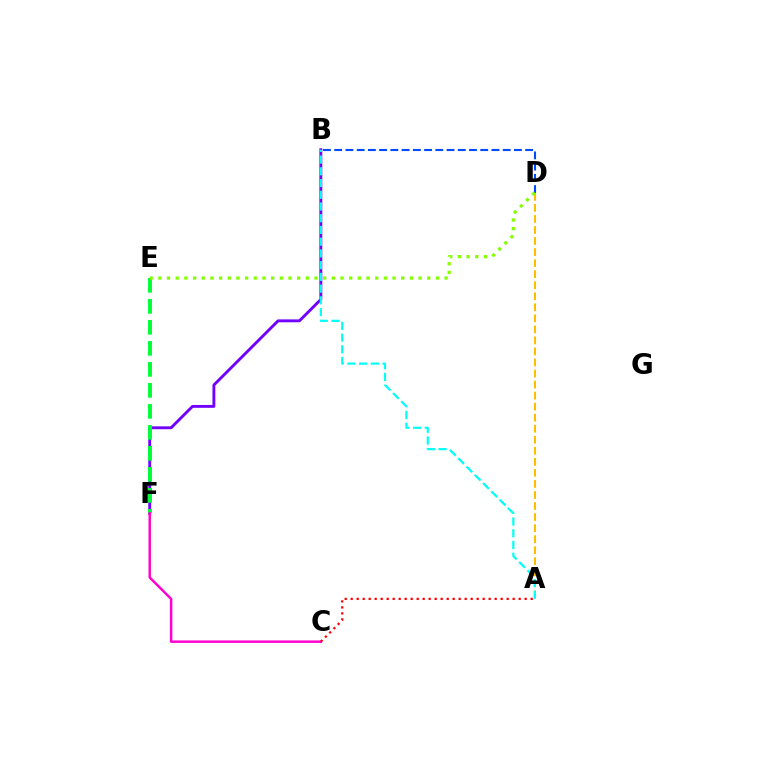{('A', 'D'): [{'color': '#ffbd00', 'line_style': 'dashed', 'thickness': 1.5}], ('B', 'F'): [{'color': '#7200ff', 'line_style': 'solid', 'thickness': 2.08}], ('E', 'F'): [{'color': '#00ff39', 'line_style': 'dashed', 'thickness': 2.85}], ('C', 'F'): [{'color': '#ff00cf', 'line_style': 'solid', 'thickness': 1.77}], ('A', 'C'): [{'color': '#ff0000', 'line_style': 'dotted', 'thickness': 1.63}], ('B', 'D'): [{'color': '#004bff', 'line_style': 'dashed', 'thickness': 1.53}], ('D', 'E'): [{'color': '#84ff00', 'line_style': 'dotted', 'thickness': 2.36}], ('A', 'B'): [{'color': '#00fff6', 'line_style': 'dashed', 'thickness': 1.59}]}